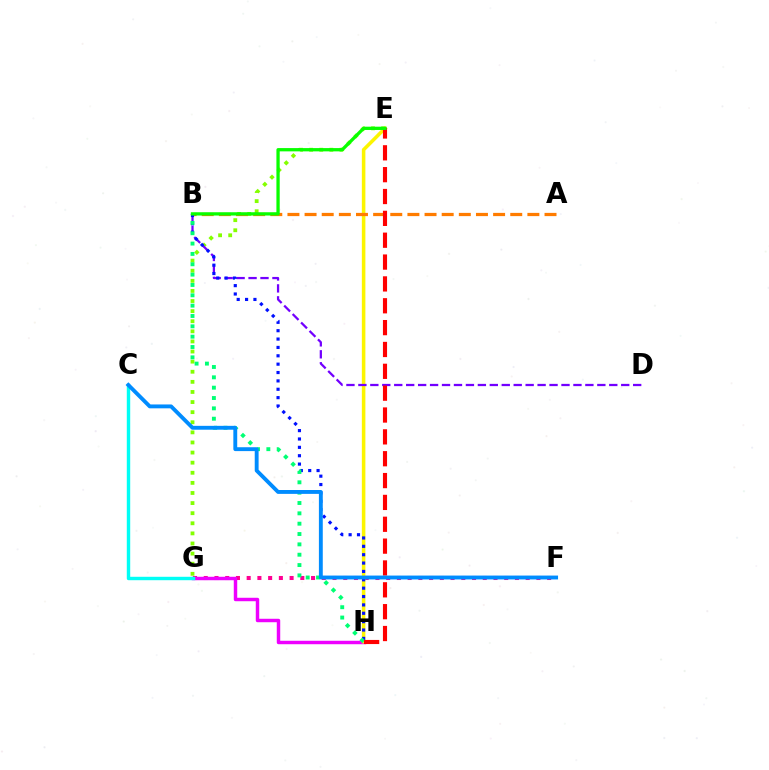{('F', 'G'): [{'color': '#ff0094', 'line_style': 'dotted', 'thickness': 2.92}], ('G', 'H'): [{'color': '#ee00ff', 'line_style': 'solid', 'thickness': 2.49}], ('E', 'G'): [{'color': '#84ff00', 'line_style': 'dotted', 'thickness': 2.74}], ('E', 'H'): [{'color': '#fcf500', 'line_style': 'solid', 'thickness': 2.55}, {'color': '#ff0000', 'line_style': 'dashed', 'thickness': 2.97}], ('A', 'B'): [{'color': '#ff7c00', 'line_style': 'dashed', 'thickness': 2.33}], ('B', 'D'): [{'color': '#7200ff', 'line_style': 'dashed', 'thickness': 1.62}], ('C', 'G'): [{'color': '#00fff6', 'line_style': 'solid', 'thickness': 2.46}], ('B', 'H'): [{'color': '#0010ff', 'line_style': 'dotted', 'thickness': 2.27}, {'color': '#00ff74', 'line_style': 'dotted', 'thickness': 2.81}], ('C', 'F'): [{'color': '#008cff', 'line_style': 'solid', 'thickness': 2.79}], ('B', 'E'): [{'color': '#08ff00', 'line_style': 'solid', 'thickness': 2.36}]}